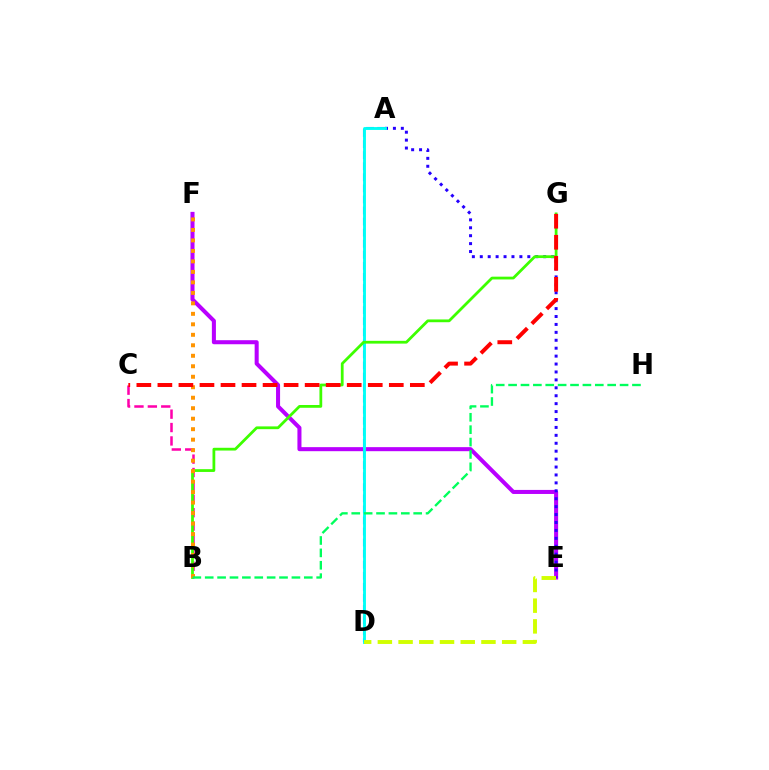{('B', 'C'): [{'color': '#ff00ac', 'line_style': 'dashed', 'thickness': 1.82}], ('E', 'F'): [{'color': '#b900ff', 'line_style': 'solid', 'thickness': 2.91}], ('A', 'E'): [{'color': '#2500ff', 'line_style': 'dotted', 'thickness': 2.15}], ('A', 'D'): [{'color': '#0074ff', 'line_style': 'dashed', 'thickness': 1.5}, {'color': '#00fff6', 'line_style': 'solid', 'thickness': 2.07}], ('B', 'G'): [{'color': '#3dff00', 'line_style': 'solid', 'thickness': 2.0}], ('D', 'E'): [{'color': '#d1ff00', 'line_style': 'dashed', 'thickness': 2.81}], ('B', 'F'): [{'color': '#ff9400', 'line_style': 'dotted', 'thickness': 2.85}], ('C', 'G'): [{'color': '#ff0000', 'line_style': 'dashed', 'thickness': 2.86}], ('B', 'H'): [{'color': '#00ff5c', 'line_style': 'dashed', 'thickness': 1.68}]}